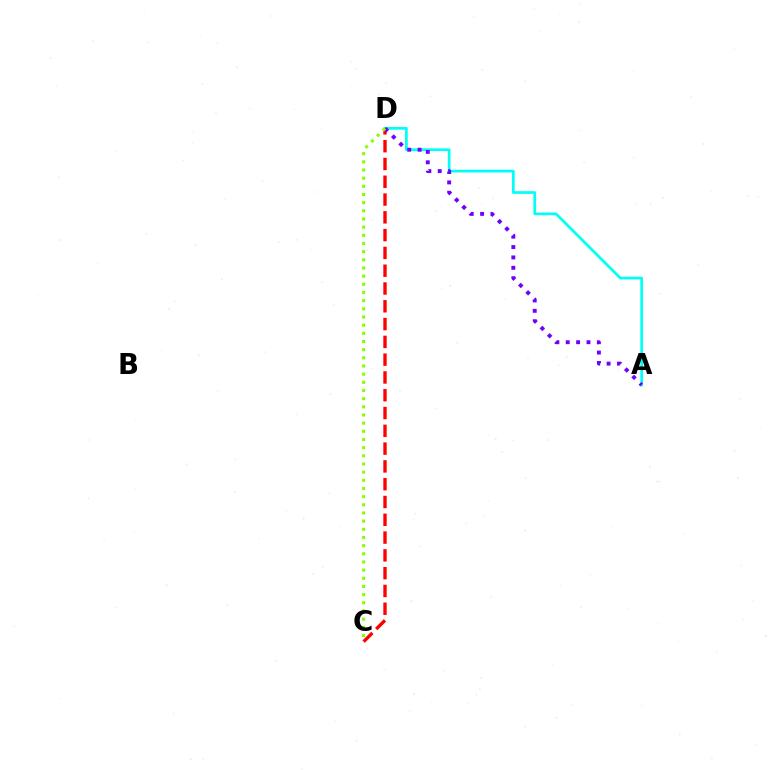{('C', 'D'): [{'color': '#ff0000', 'line_style': 'dashed', 'thickness': 2.42}, {'color': '#84ff00', 'line_style': 'dotted', 'thickness': 2.22}], ('A', 'D'): [{'color': '#00fff6', 'line_style': 'solid', 'thickness': 1.95}, {'color': '#7200ff', 'line_style': 'dotted', 'thickness': 2.82}]}